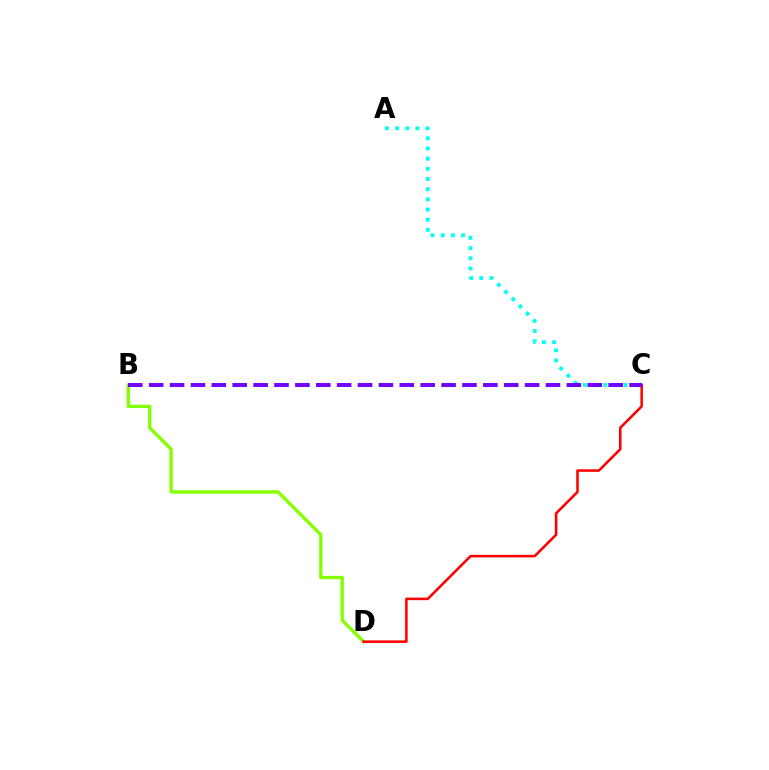{('A', 'C'): [{'color': '#00fff6', 'line_style': 'dotted', 'thickness': 2.76}], ('B', 'D'): [{'color': '#84ff00', 'line_style': 'solid', 'thickness': 2.4}], ('C', 'D'): [{'color': '#ff0000', 'line_style': 'solid', 'thickness': 1.83}], ('B', 'C'): [{'color': '#7200ff', 'line_style': 'dashed', 'thickness': 2.84}]}